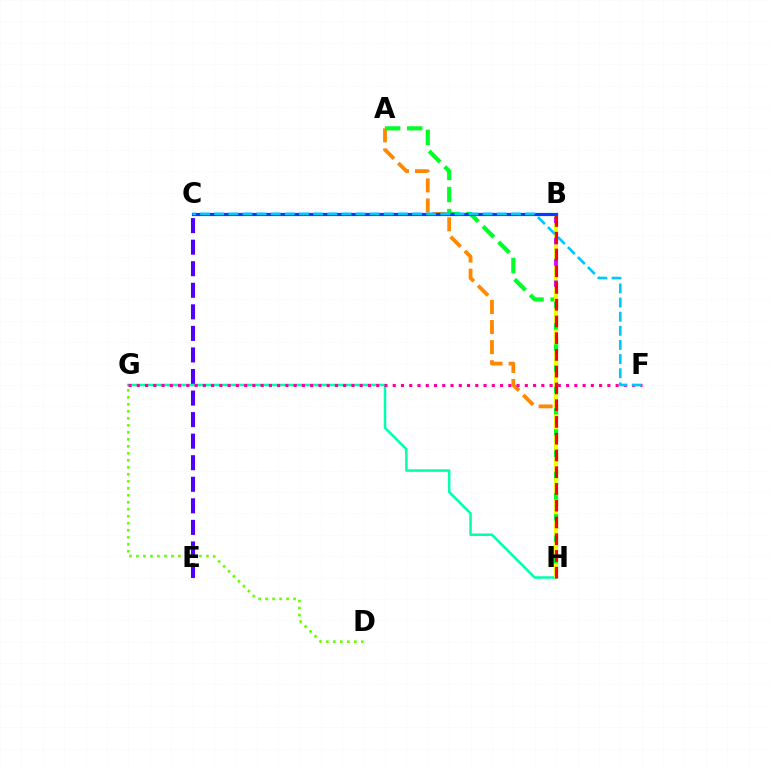{('C', 'E'): [{'color': '#4f00ff', 'line_style': 'dashed', 'thickness': 2.93}], ('A', 'H'): [{'color': '#ff8800', 'line_style': 'dashed', 'thickness': 2.73}, {'color': '#00ff27', 'line_style': 'dashed', 'thickness': 2.99}], ('G', 'H'): [{'color': '#00ffaf', 'line_style': 'solid', 'thickness': 1.82}], ('B', 'H'): [{'color': '#d600ff', 'line_style': 'dashed', 'thickness': 2.77}, {'color': '#eeff00', 'line_style': 'dashed', 'thickness': 2.89}, {'color': '#ff0000', 'line_style': 'dashed', 'thickness': 2.28}], ('F', 'G'): [{'color': '#ff00a0', 'line_style': 'dotted', 'thickness': 2.24}], ('B', 'C'): [{'color': '#003fff', 'line_style': 'solid', 'thickness': 2.3}], ('C', 'F'): [{'color': '#00c7ff', 'line_style': 'dashed', 'thickness': 1.92}], ('D', 'G'): [{'color': '#66ff00', 'line_style': 'dotted', 'thickness': 1.9}]}